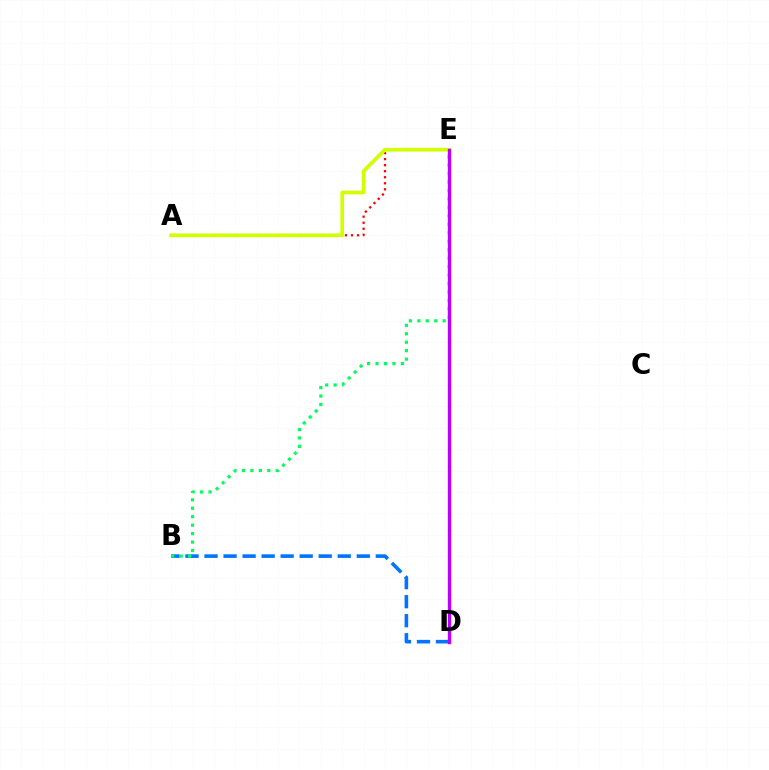{('A', 'E'): [{'color': '#ff0000', 'line_style': 'dotted', 'thickness': 1.64}, {'color': '#d1ff00', 'line_style': 'solid', 'thickness': 2.67}], ('B', 'D'): [{'color': '#0074ff', 'line_style': 'dashed', 'thickness': 2.59}], ('B', 'E'): [{'color': '#00ff5c', 'line_style': 'dotted', 'thickness': 2.3}], ('D', 'E'): [{'color': '#b900ff', 'line_style': 'solid', 'thickness': 2.43}]}